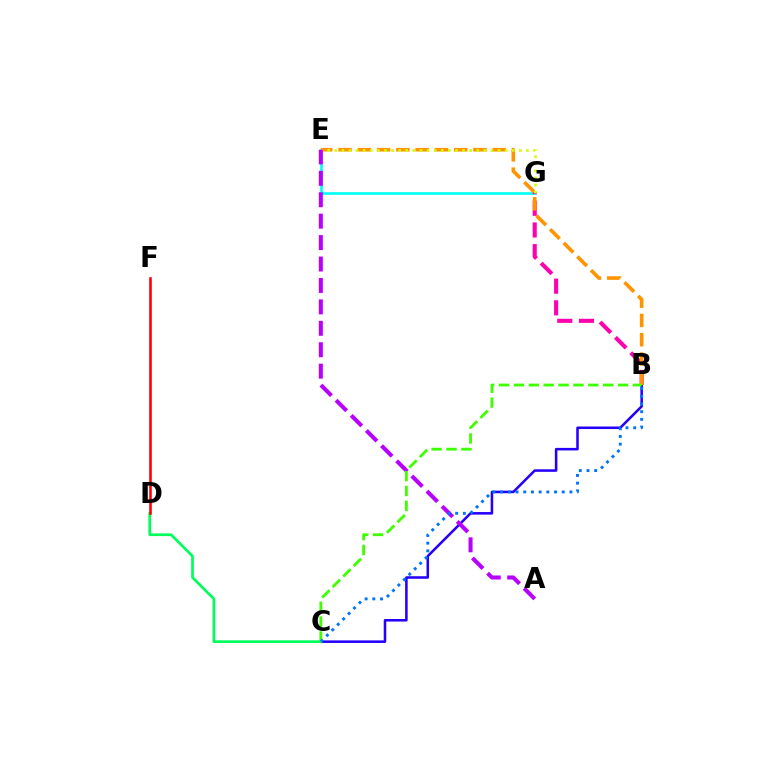{('B', 'C'): [{'color': '#2500ff', 'line_style': 'solid', 'thickness': 1.83}, {'color': '#3dff00', 'line_style': 'dashed', 'thickness': 2.02}, {'color': '#0074ff', 'line_style': 'dotted', 'thickness': 2.09}], ('E', 'G'): [{'color': '#00fff6', 'line_style': 'solid', 'thickness': 1.92}, {'color': '#d1ff00', 'line_style': 'dotted', 'thickness': 1.93}], ('B', 'G'): [{'color': '#ff00ac', 'line_style': 'dashed', 'thickness': 2.95}], ('B', 'E'): [{'color': '#ff9400', 'line_style': 'dashed', 'thickness': 2.62}], ('A', 'E'): [{'color': '#b900ff', 'line_style': 'dashed', 'thickness': 2.91}], ('C', 'D'): [{'color': '#00ff5c', 'line_style': 'solid', 'thickness': 1.95}], ('D', 'F'): [{'color': '#ff0000', 'line_style': 'solid', 'thickness': 1.86}]}